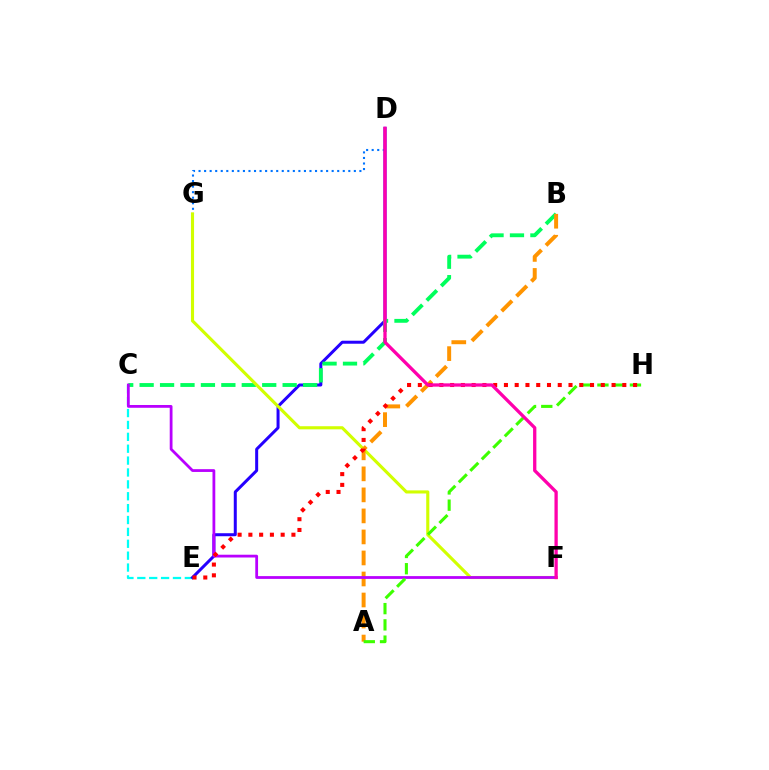{('C', 'E'): [{'color': '#00fff6', 'line_style': 'dashed', 'thickness': 1.61}], ('D', 'E'): [{'color': '#2500ff', 'line_style': 'solid', 'thickness': 2.16}], ('B', 'C'): [{'color': '#00ff5c', 'line_style': 'dashed', 'thickness': 2.78}], ('D', 'G'): [{'color': '#0074ff', 'line_style': 'dotted', 'thickness': 1.51}], ('F', 'G'): [{'color': '#d1ff00', 'line_style': 'solid', 'thickness': 2.24}], ('A', 'B'): [{'color': '#ff9400', 'line_style': 'dashed', 'thickness': 2.86}], ('C', 'F'): [{'color': '#b900ff', 'line_style': 'solid', 'thickness': 2.0}], ('A', 'H'): [{'color': '#3dff00', 'line_style': 'dashed', 'thickness': 2.21}], ('E', 'H'): [{'color': '#ff0000', 'line_style': 'dotted', 'thickness': 2.92}], ('D', 'F'): [{'color': '#ff00ac', 'line_style': 'solid', 'thickness': 2.37}]}